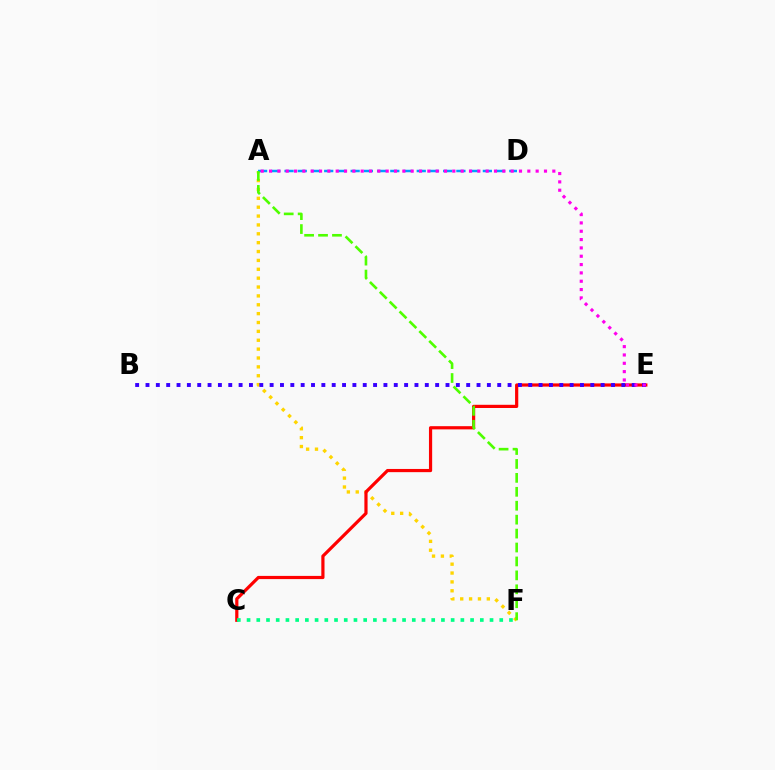{('A', 'F'): [{'color': '#ffd500', 'line_style': 'dotted', 'thickness': 2.41}, {'color': '#4fff00', 'line_style': 'dashed', 'thickness': 1.89}], ('C', 'E'): [{'color': '#ff0000', 'line_style': 'solid', 'thickness': 2.3}], ('B', 'E'): [{'color': '#3700ff', 'line_style': 'dotted', 'thickness': 2.81}], ('A', 'D'): [{'color': '#009eff', 'line_style': 'dashed', 'thickness': 1.8}], ('C', 'F'): [{'color': '#00ff86', 'line_style': 'dotted', 'thickness': 2.64}], ('A', 'E'): [{'color': '#ff00ed', 'line_style': 'dotted', 'thickness': 2.26}]}